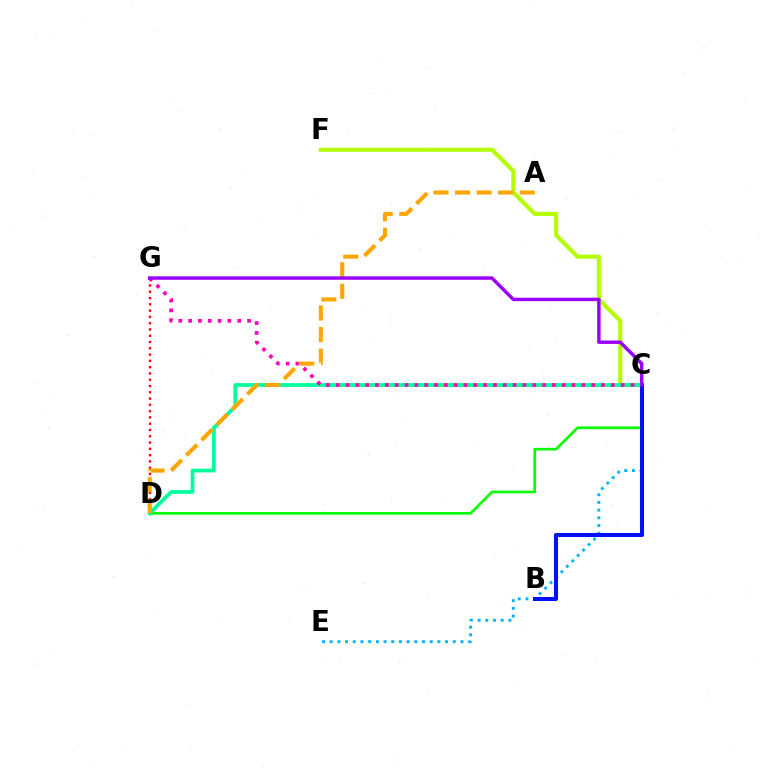{('C', 'D'): [{'color': '#08ff00', 'line_style': 'solid', 'thickness': 1.92}, {'color': '#00ff9d', 'line_style': 'solid', 'thickness': 2.7}], ('C', 'E'): [{'color': '#00b5ff', 'line_style': 'dotted', 'thickness': 2.09}], ('C', 'F'): [{'color': '#b3ff00', 'line_style': 'solid', 'thickness': 2.96}], ('C', 'G'): [{'color': '#ff00bd', 'line_style': 'dotted', 'thickness': 2.67}, {'color': '#9b00ff', 'line_style': 'solid', 'thickness': 2.47}], ('D', 'G'): [{'color': '#ff0000', 'line_style': 'dotted', 'thickness': 1.71}], ('A', 'D'): [{'color': '#ffa500', 'line_style': 'dashed', 'thickness': 2.93}], ('B', 'C'): [{'color': '#0010ff', 'line_style': 'solid', 'thickness': 2.91}]}